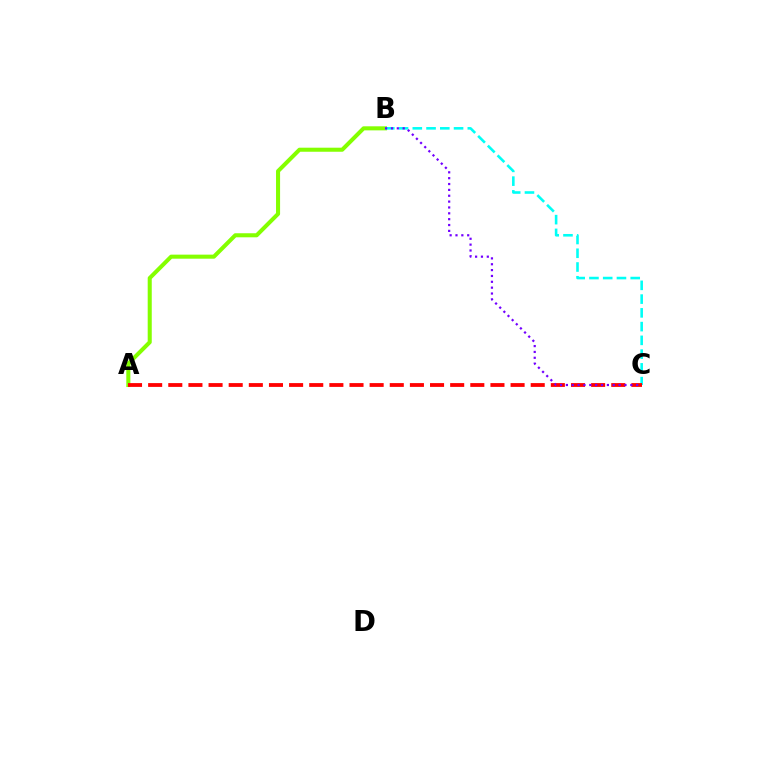{('A', 'B'): [{'color': '#84ff00', 'line_style': 'solid', 'thickness': 2.92}], ('B', 'C'): [{'color': '#00fff6', 'line_style': 'dashed', 'thickness': 1.87}, {'color': '#7200ff', 'line_style': 'dotted', 'thickness': 1.59}], ('A', 'C'): [{'color': '#ff0000', 'line_style': 'dashed', 'thickness': 2.74}]}